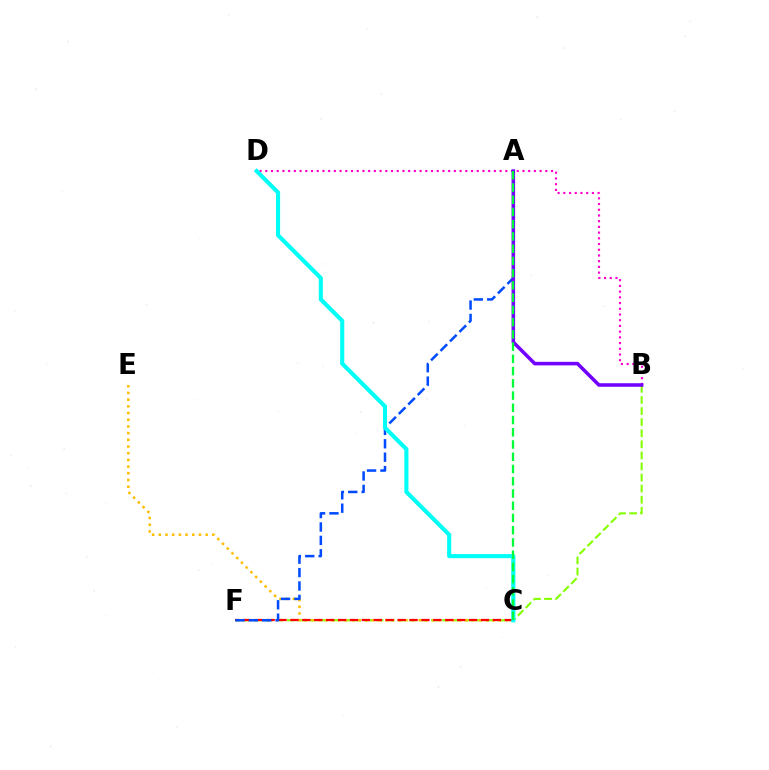{('B', 'F'): [{'color': '#84ff00', 'line_style': 'dashed', 'thickness': 1.51}], ('C', 'E'): [{'color': '#ffbd00', 'line_style': 'dotted', 'thickness': 1.82}], ('C', 'F'): [{'color': '#ff0000', 'line_style': 'dashed', 'thickness': 1.62}], ('B', 'D'): [{'color': '#ff00cf', 'line_style': 'dotted', 'thickness': 1.55}], ('A', 'F'): [{'color': '#004bff', 'line_style': 'dashed', 'thickness': 1.82}], ('A', 'B'): [{'color': '#7200ff', 'line_style': 'solid', 'thickness': 2.55}], ('C', 'D'): [{'color': '#00fff6', 'line_style': 'solid', 'thickness': 2.95}], ('A', 'C'): [{'color': '#00ff39', 'line_style': 'dashed', 'thickness': 1.66}]}